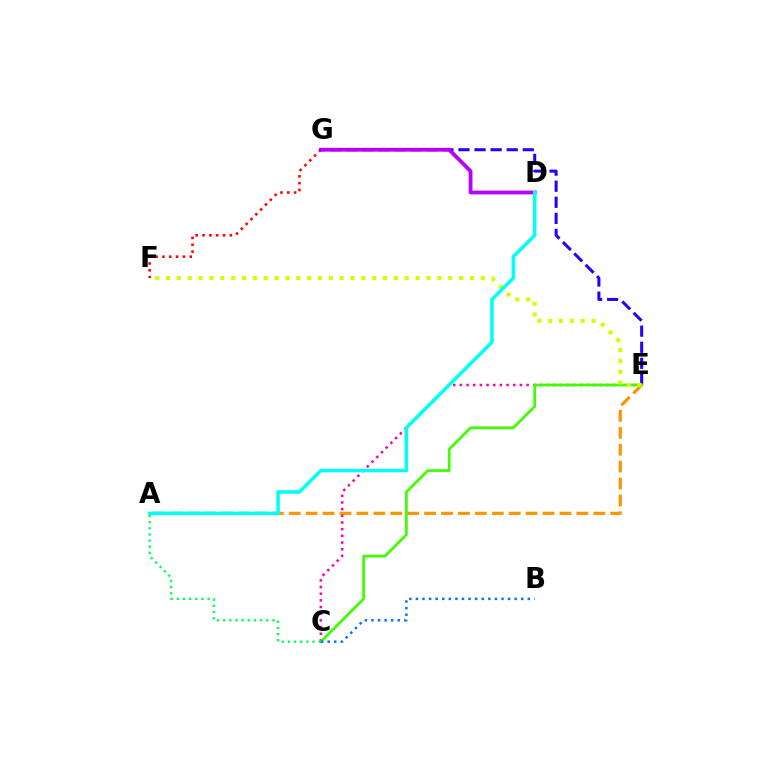{('A', 'E'): [{'color': '#ff9400', 'line_style': 'dashed', 'thickness': 2.3}], ('F', 'G'): [{'color': '#ff0000', 'line_style': 'dotted', 'thickness': 1.86}], ('C', 'E'): [{'color': '#ff00ac', 'line_style': 'dotted', 'thickness': 1.81}, {'color': '#3dff00', 'line_style': 'solid', 'thickness': 1.96}], ('E', 'G'): [{'color': '#2500ff', 'line_style': 'dashed', 'thickness': 2.18}], ('E', 'F'): [{'color': '#d1ff00', 'line_style': 'dotted', 'thickness': 2.95}], ('D', 'G'): [{'color': '#b900ff', 'line_style': 'solid', 'thickness': 2.74}], ('A', 'D'): [{'color': '#00fff6', 'line_style': 'solid', 'thickness': 2.54}], ('A', 'C'): [{'color': '#00ff5c', 'line_style': 'dotted', 'thickness': 1.67}], ('B', 'C'): [{'color': '#0074ff', 'line_style': 'dotted', 'thickness': 1.79}]}